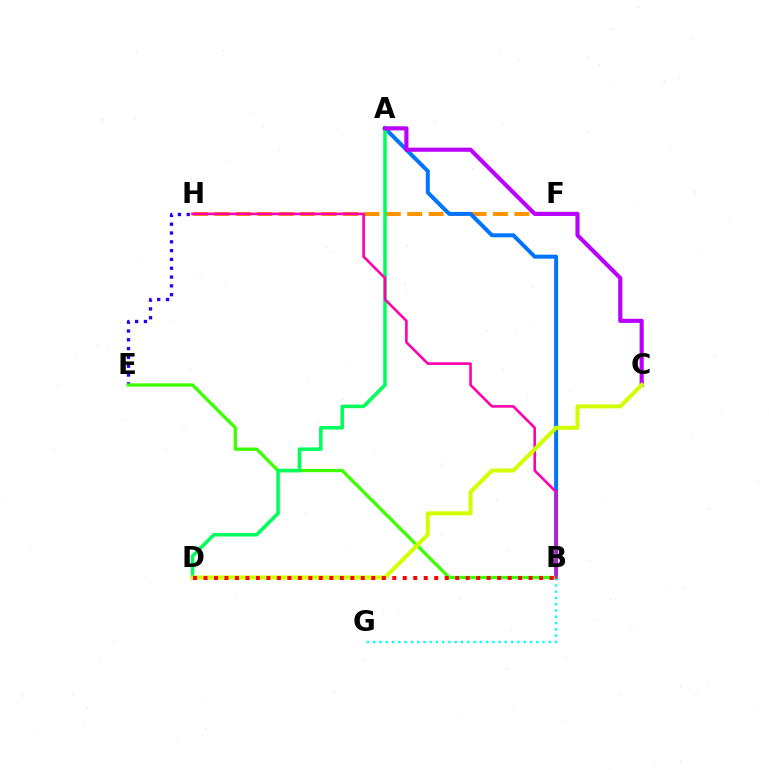{('E', 'H'): [{'color': '#2500ff', 'line_style': 'dotted', 'thickness': 2.39}], ('F', 'H'): [{'color': '#ff9400', 'line_style': 'dashed', 'thickness': 2.91}], ('A', 'B'): [{'color': '#0074ff', 'line_style': 'solid', 'thickness': 2.87}], ('B', 'E'): [{'color': '#3dff00', 'line_style': 'solid', 'thickness': 2.37}], ('A', 'D'): [{'color': '#00ff5c', 'line_style': 'solid', 'thickness': 2.55}], ('B', 'G'): [{'color': '#00fff6', 'line_style': 'dotted', 'thickness': 1.7}], ('B', 'H'): [{'color': '#ff00ac', 'line_style': 'solid', 'thickness': 1.88}], ('A', 'C'): [{'color': '#b900ff', 'line_style': 'solid', 'thickness': 2.97}], ('C', 'D'): [{'color': '#d1ff00', 'line_style': 'solid', 'thickness': 2.9}], ('B', 'D'): [{'color': '#ff0000', 'line_style': 'dotted', 'thickness': 2.85}]}